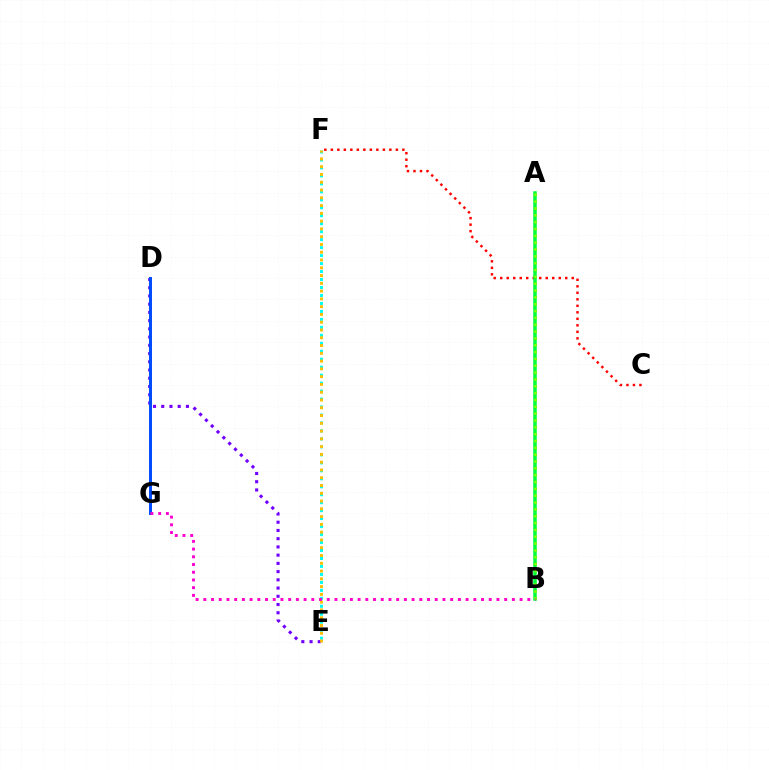{('D', 'E'): [{'color': '#7200ff', 'line_style': 'dotted', 'thickness': 2.24}], ('C', 'F'): [{'color': '#ff0000', 'line_style': 'dotted', 'thickness': 1.77}], ('D', 'G'): [{'color': '#004bff', 'line_style': 'solid', 'thickness': 2.14}], ('E', 'F'): [{'color': '#00fff6', 'line_style': 'dotted', 'thickness': 2.17}, {'color': '#ffbd00', 'line_style': 'dotted', 'thickness': 2.11}], ('A', 'B'): [{'color': '#00ff39', 'line_style': 'solid', 'thickness': 2.54}, {'color': '#84ff00', 'line_style': 'dotted', 'thickness': 1.86}], ('B', 'G'): [{'color': '#ff00cf', 'line_style': 'dotted', 'thickness': 2.1}]}